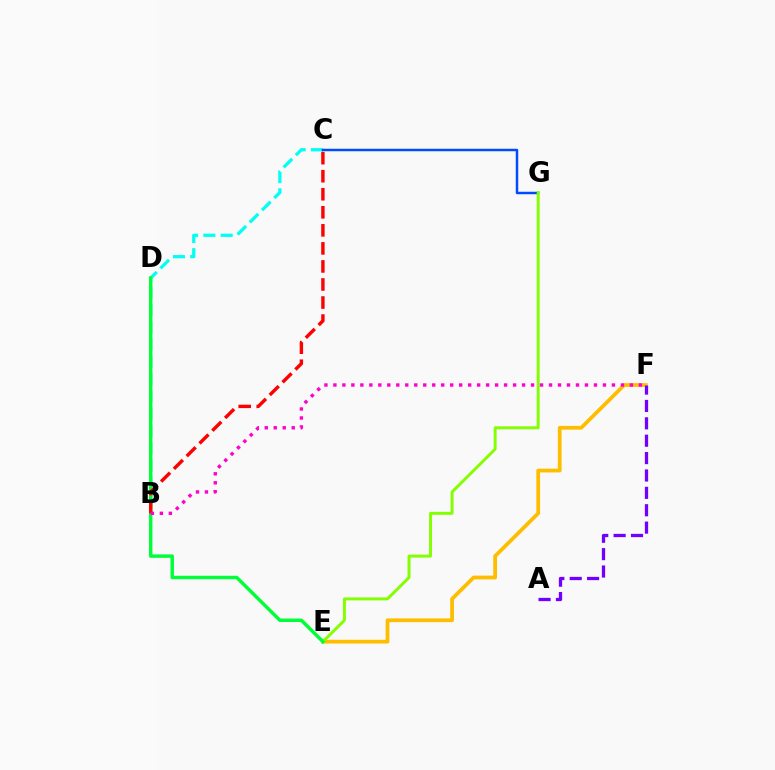{('B', 'C'): [{'color': '#00fff6', 'line_style': 'dashed', 'thickness': 2.35}, {'color': '#ff0000', 'line_style': 'dashed', 'thickness': 2.45}], ('E', 'F'): [{'color': '#ffbd00', 'line_style': 'solid', 'thickness': 2.7}], ('A', 'F'): [{'color': '#7200ff', 'line_style': 'dashed', 'thickness': 2.36}], ('C', 'G'): [{'color': '#004bff', 'line_style': 'solid', 'thickness': 1.79}], ('E', 'G'): [{'color': '#84ff00', 'line_style': 'solid', 'thickness': 2.12}], ('D', 'E'): [{'color': '#00ff39', 'line_style': 'solid', 'thickness': 2.49}], ('B', 'F'): [{'color': '#ff00cf', 'line_style': 'dotted', 'thickness': 2.44}]}